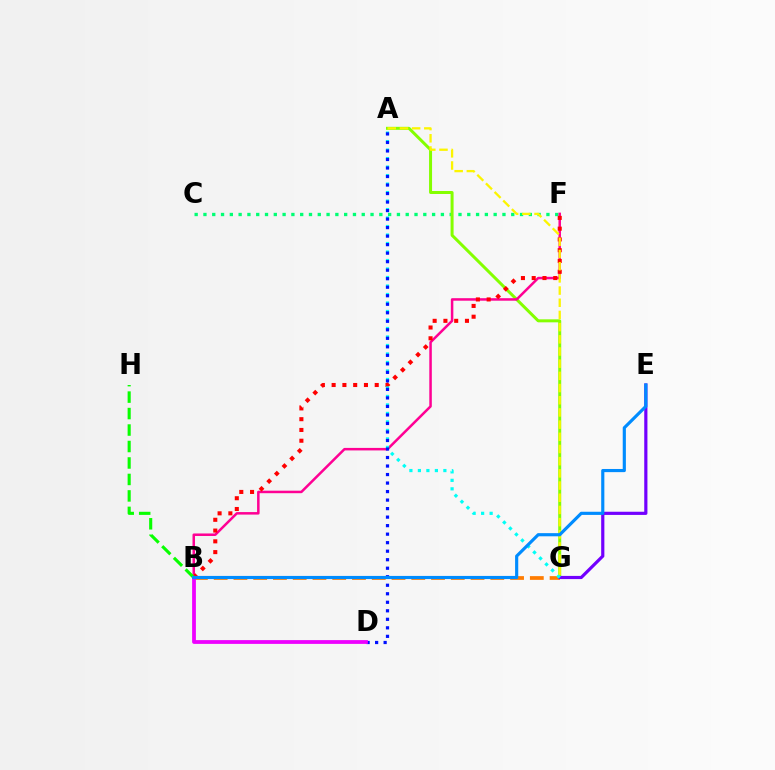{('C', 'F'): [{'color': '#00ff74', 'line_style': 'dotted', 'thickness': 2.39}], ('A', 'G'): [{'color': '#84ff00', 'line_style': 'solid', 'thickness': 2.16}, {'color': '#00fff6', 'line_style': 'dotted', 'thickness': 2.31}, {'color': '#fcf500', 'line_style': 'dashed', 'thickness': 1.66}], ('B', 'F'): [{'color': '#ff0094', 'line_style': 'solid', 'thickness': 1.81}, {'color': '#ff0000', 'line_style': 'dotted', 'thickness': 2.93}], ('B', 'G'): [{'color': '#ff7c00', 'line_style': 'dashed', 'thickness': 2.68}], ('E', 'G'): [{'color': '#7200ff', 'line_style': 'solid', 'thickness': 2.29}], ('B', 'H'): [{'color': '#08ff00', 'line_style': 'dashed', 'thickness': 2.24}], ('A', 'D'): [{'color': '#0010ff', 'line_style': 'dotted', 'thickness': 2.31}], ('B', 'D'): [{'color': '#ee00ff', 'line_style': 'solid', 'thickness': 2.72}], ('B', 'E'): [{'color': '#008cff', 'line_style': 'solid', 'thickness': 2.27}]}